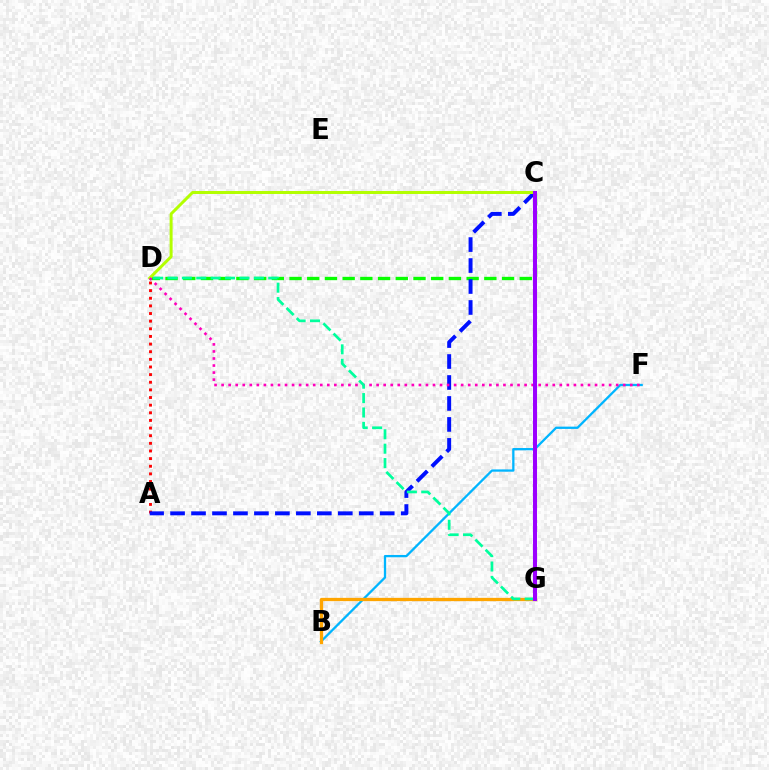{('C', 'D'): [{'color': '#08ff00', 'line_style': 'dashed', 'thickness': 2.41}, {'color': '#b3ff00', 'line_style': 'solid', 'thickness': 2.14}], ('A', 'D'): [{'color': '#ff0000', 'line_style': 'dotted', 'thickness': 2.07}], ('B', 'F'): [{'color': '#00b5ff', 'line_style': 'solid', 'thickness': 1.65}], ('A', 'C'): [{'color': '#0010ff', 'line_style': 'dashed', 'thickness': 2.85}], ('B', 'G'): [{'color': '#ffa500', 'line_style': 'solid', 'thickness': 2.36}], ('D', 'F'): [{'color': '#ff00bd', 'line_style': 'dotted', 'thickness': 1.91}], ('D', 'G'): [{'color': '#00ff9d', 'line_style': 'dashed', 'thickness': 1.96}], ('C', 'G'): [{'color': '#9b00ff', 'line_style': 'solid', 'thickness': 2.91}]}